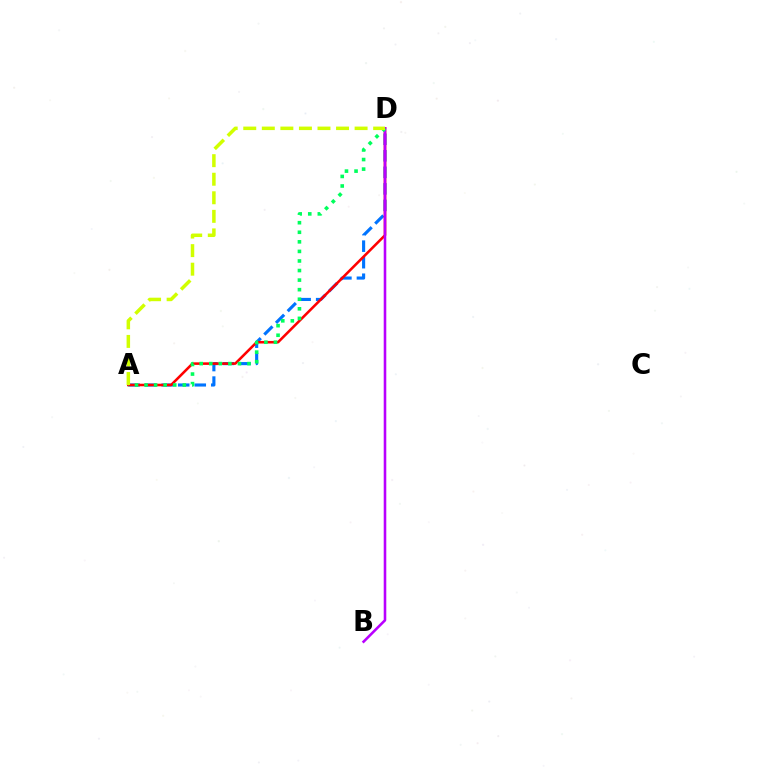{('A', 'D'): [{'color': '#0074ff', 'line_style': 'dashed', 'thickness': 2.25}, {'color': '#ff0000', 'line_style': 'solid', 'thickness': 1.84}, {'color': '#00ff5c', 'line_style': 'dotted', 'thickness': 2.6}, {'color': '#d1ff00', 'line_style': 'dashed', 'thickness': 2.52}], ('B', 'D'): [{'color': '#b900ff', 'line_style': 'solid', 'thickness': 1.86}]}